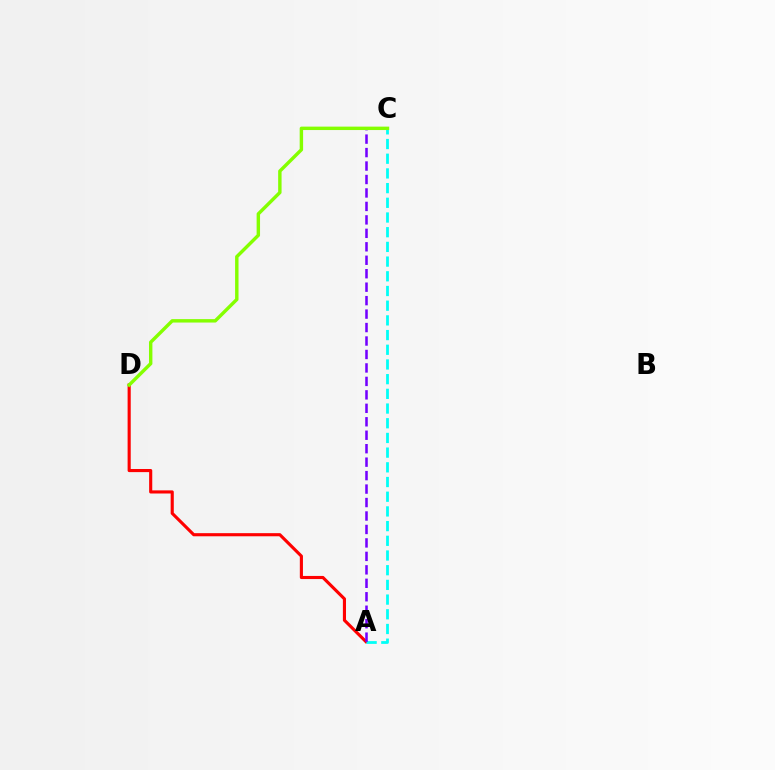{('A', 'D'): [{'color': '#ff0000', 'line_style': 'solid', 'thickness': 2.25}], ('A', 'C'): [{'color': '#00fff6', 'line_style': 'dashed', 'thickness': 2.0}, {'color': '#7200ff', 'line_style': 'dashed', 'thickness': 1.83}], ('C', 'D'): [{'color': '#84ff00', 'line_style': 'solid', 'thickness': 2.46}]}